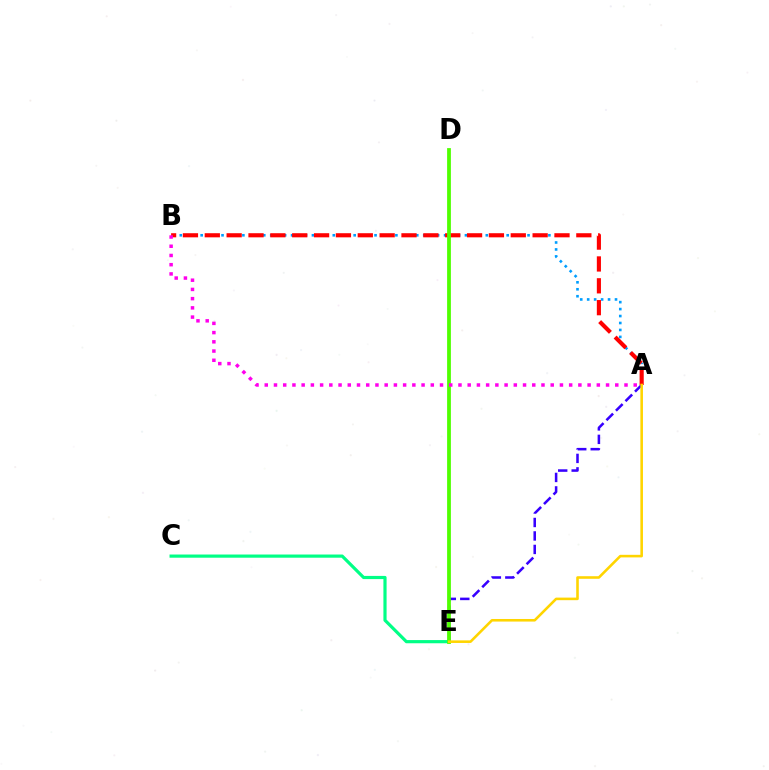{('A', 'B'): [{'color': '#009eff', 'line_style': 'dotted', 'thickness': 1.89}, {'color': '#ff0000', 'line_style': 'dashed', 'thickness': 2.97}, {'color': '#ff00ed', 'line_style': 'dotted', 'thickness': 2.51}], ('A', 'E'): [{'color': '#3700ff', 'line_style': 'dashed', 'thickness': 1.83}, {'color': '#ffd500', 'line_style': 'solid', 'thickness': 1.86}], ('C', 'E'): [{'color': '#00ff86', 'line_style': 'solid', 'thickness': 2.29}], ('D', 'E'): [{'color': '#4fff00', 'line_style': 'solid', 'thickness': 2.72}]}